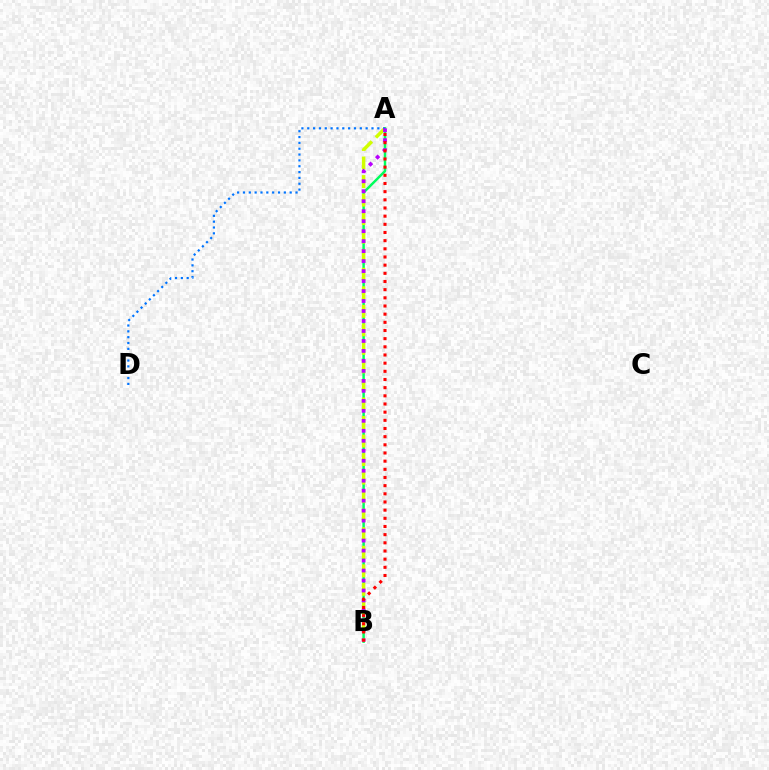{('A', 'B'): [{'color': '#00ff5c', 'line_style': 'solid', 'thickness': 1.77}, {'color': '#d1ff00', 'line_style': 'dashed', 'thickness': 2.52}, {'color': '#b900ff', 'line_style': 'dotted', 'thickness': 2.71}, {'color': '#ff0000', 'line_style': 'dotted', 'thickness': 2.22}], ('A', 'D'): [{'color': '#0074ff', 'line_style': 'dotted', 'thickness': 1.59}]}